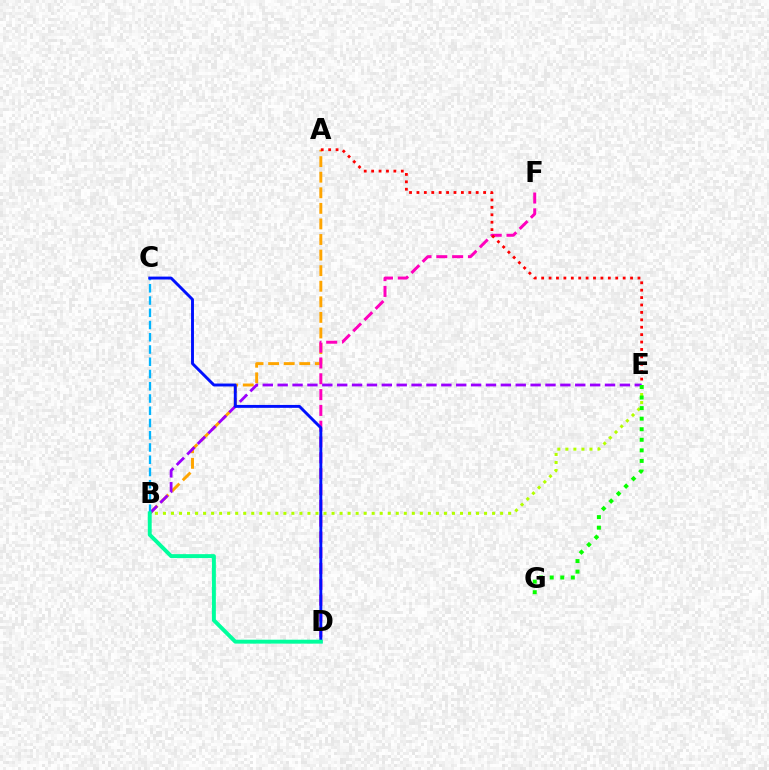{('B', 'E'): [{'color': '#b3ff00', 'line_style': 'dotted', 'thickness': 2.18}, {'color': '#9b00ff', 'line_style': 'dashed', 'thickness': 2.02}], ('A', 'B'): [{'color': '#ffa500', 'line_style': 'dashed', 'thickness': 2.12}], ('D', 'F'): [{'color': '#ff00bd', 'line_style': 'dashed', 'thickness': 2.15}], ('B', 'C'): [{'color': '#00b5ff', 'line_style': 'dashed', 'thickness': 1.66}], ('C', 'D'): [{'color': '#0010ff', 'line_style': 'solid', 'thickness': 2.09}], ('E', 'G'): [{'color': '#08ff00', 'line_style': 'dotted', 'thickness': 2.87}], ('A', 'E'): [{'color': '#ff0000', 'line_style': 'dotted', 'thickness': 2.01}], ('B', 'D'): [{'color': '#00ff9d', 'line_style': 'solid', 'thickness': 2.83}]}